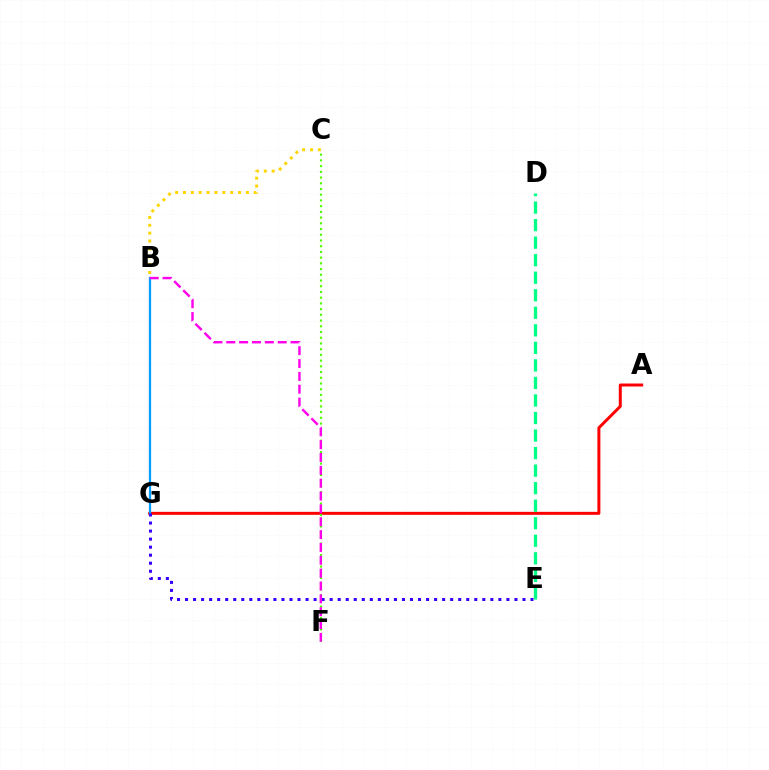{('A', 'G'): [{'color': '#ff0000', 'line_style': 'solid', 'thickness': 2.15}], ('B', 'G'): [{'color': '#009eff', 'line_style': 'solid', 'thickness': 1.61}], ('C', 'F'): [{'color': '#4fff00', 'line_style': 'dotted', 'thickness': 1.55}], ('E', 'G'): [{'color': '#3700ff', 'line_style': 'dotted', 'thickness': 2.18}], ('B', 'F'): [{'color': '#ff00ed', 'line_style': 'dashed', 'thickness': 1.75}], ('D', 'E'): [{'color': '#00ff86', 'line_style': 'dashed', 'thickness': 2.38}], ('B', 'C'): [{'color': '#ffd500', 'line_style': 'dotted', 'thickness': 2.14}]}